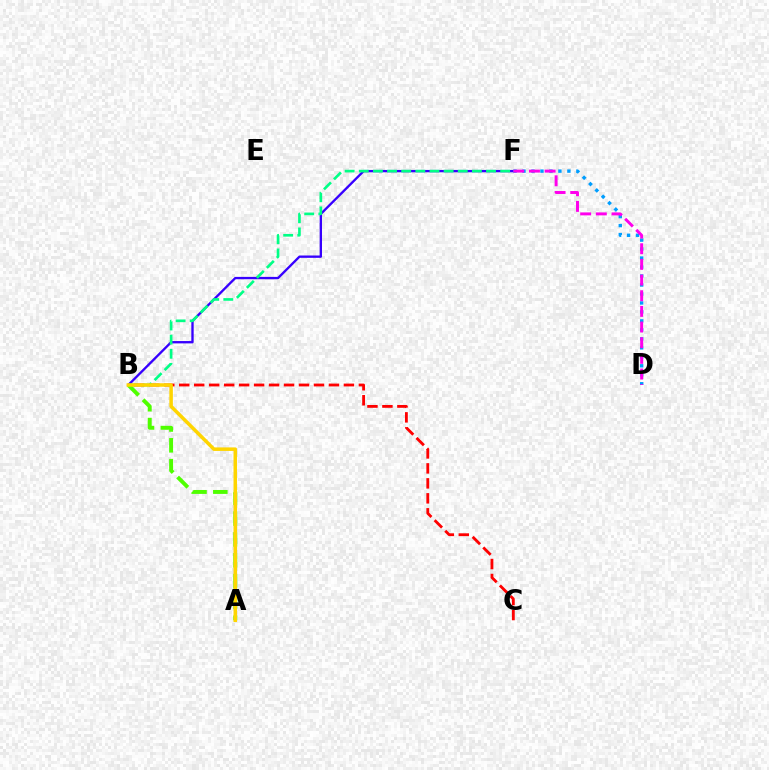{('B', 'F'): [{'color': '#3700ff', 'line_style': 'solid', 'thickness': 1.69}, {'color': '#00ff86', 'line_style': 'dashed', 'thickness': 1.92}], ('B', 'C'): [{'color': '#ff0000', 'line_style': 'dashed', 'thickness': 2.03}], ('D', 'F'): [{'color': '#009eff', 'line_style': 'dotted', 'thickness': 2.44}, {'color': '#ff00ed', 'line_style': 'dashed', 'thickness': 2.13}], ('A', 'B'): [{'color': '#4fff00', 'line_style': 'dashed', 'thickness': 2.83}, {'color': '#ffd500', 'line_style': 'solid', 'thickness': 2.53}]}